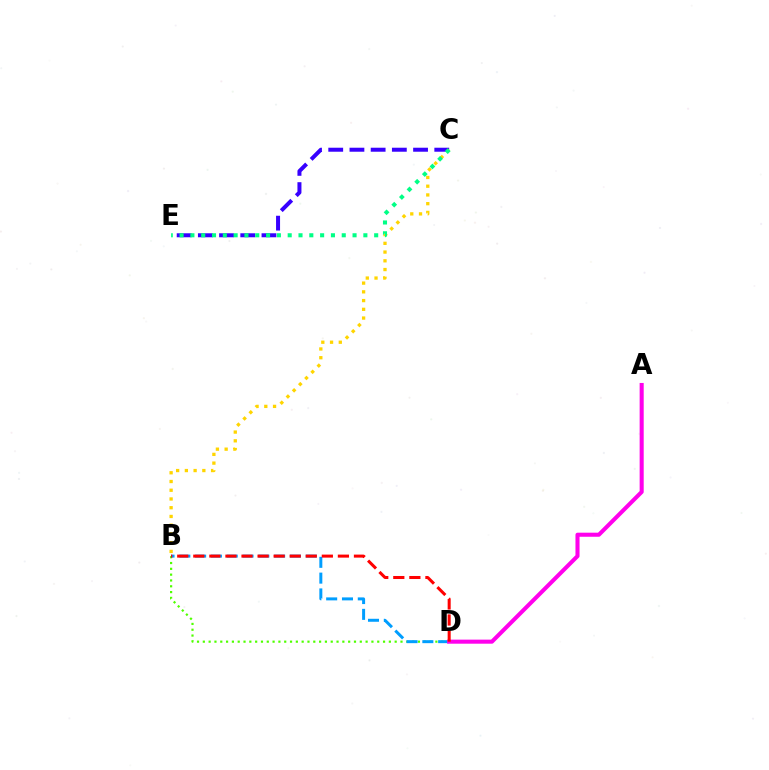{('C', 'E'): [{'color': '#3700ff', 'line_style': 'dashed', 'thickness': 2.88}, {'color': '#00ff86', 'line_style': 'dotted', 'thickness': 2.94}], ('B', 'C'): [{'color': '#ffd500', 'line_style': 'dotted', 'thickness': 2.37}], ('B', 'D'): [{'color': '#4fff00', 'line_style': 'dotted', 'thickness': 1.58}, {'color': '#009eff', 'line_style': 'dashed', 'thickness': 2.15}, {'color': '#ff0000', 'line_style': 'dashed', 'thickness': 2.18}], ('A', 'D'): [{'color': '#ff00ed', 'line_style': 'solid', 'thickness': 2.93}]}